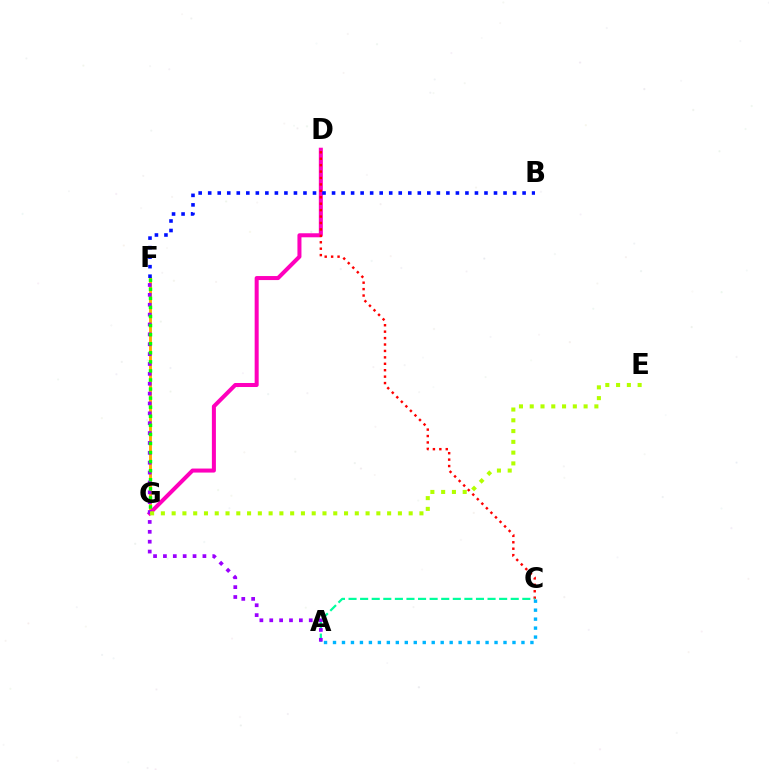{('F', 'G'): [{'color': '#ffa500', 'line_style': 'solid', 'thickness': 2.06}, {'color': '#08ff00', 'line_style': 'dotted', 'thickness': 2.46}], ('D', 'G'): [{'color': '#ff00bd', 'line_style': 'solid', 'thickness': 2.9}], ('C', 'D'): [{'color': '#ff0000', 'line_style': 'dotted', 'thickness': 1.75}], ('A', 'C'): [{'color': '#00ff9d', 'line_style': 'dashed', 'thickness': 1.57}, {'color': '#00b5ff', 'line_style': 'dotted', 'thickness': 2.44}], ('A', 'F'): [{'color': '#9b00ff', 'line_style': 'dotted', 'thickness': 2.68}], ('E', 'G'): [{'color': '#b3ff00', 'line_style': 'dotted', 'thickness': 2.93}], ('B', 'F'): [{'color': '#0010ff', 'line_style': 'dotted', 'thickness': 2.59}]}